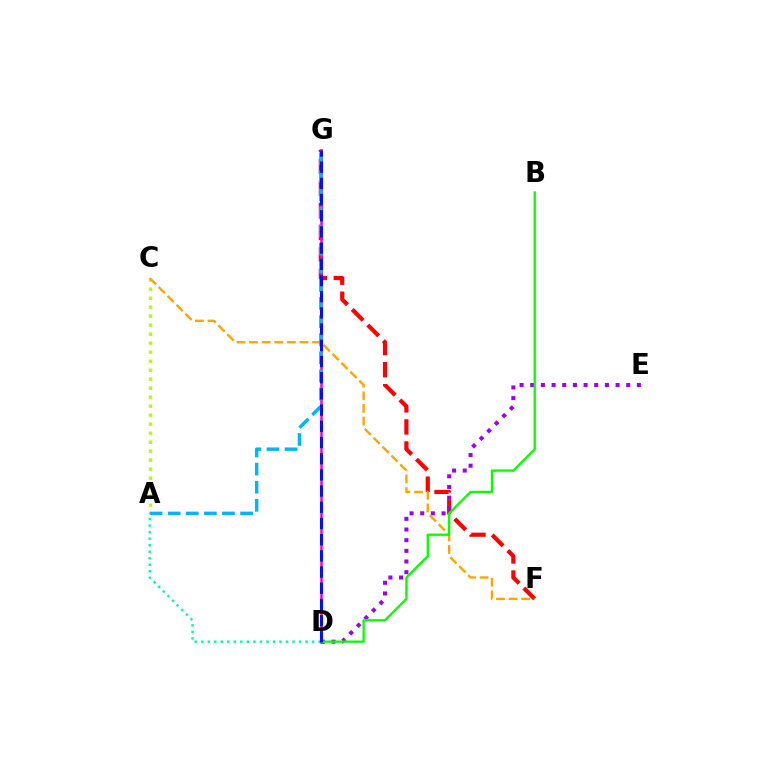{('F', 'G'): [{'color': '#ff0000', 'line_style': 'dashed', 'thickness': 2.99}], ('D', 'E'): [{'color': '#9b00ff', 'line_style': 'dotted', 'thickness': 2.9}], ('A', 'D'): [{'color': '#00ff9d', 'line_style': 'dotted', 'thickness': 1.77}], ('A', 'C'): [{'color': '#b3ff00', 'line_style': 'dotted', 'thickness': 2.44}], ('C', 'F'): [{'color': '#ffa500', 'line_style': 'dashed', 'thickness': 1.71}], ('D', 'G'): [{'color': '#ff00bd', 'line_style': 'solid', 'thickness': 1.81}, {'color': '#0010ff', 'line_style': 'dashed', 'thickness': 2.2}], ('B', 'D'): [{'color': '#08ff00', 'line_style': 'solid', 'thickness': 1.67}], ('A', 'G'): [{'color': '#00b5ff', 'line_style': 'dashed', 'thickness': 2.46}]}